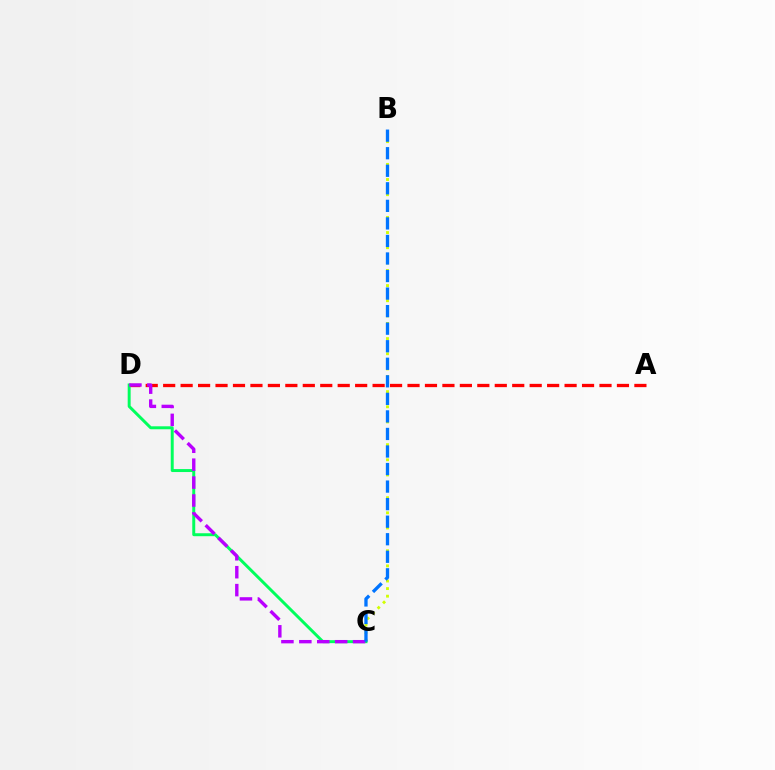{('A', 'D'): [{'color': '#ff0000', 'line_style': 'dashed', 'thickness': 2.37}], ('B', 'C'): [{'color': '#d1ff00', 'line_style': 'dotted', 'thickness': 2.06}, {'color': '#0074ff', 'line_style': 'dashed', 'thickness': 2.38}], ('C', 'D'): [{'color': '#00ff5c', 'line_style': 'solid', 'thickness': 2.13}, {'color': '#b900ff', 'line_style': 'dashed', 'thickness': 2.43}]}